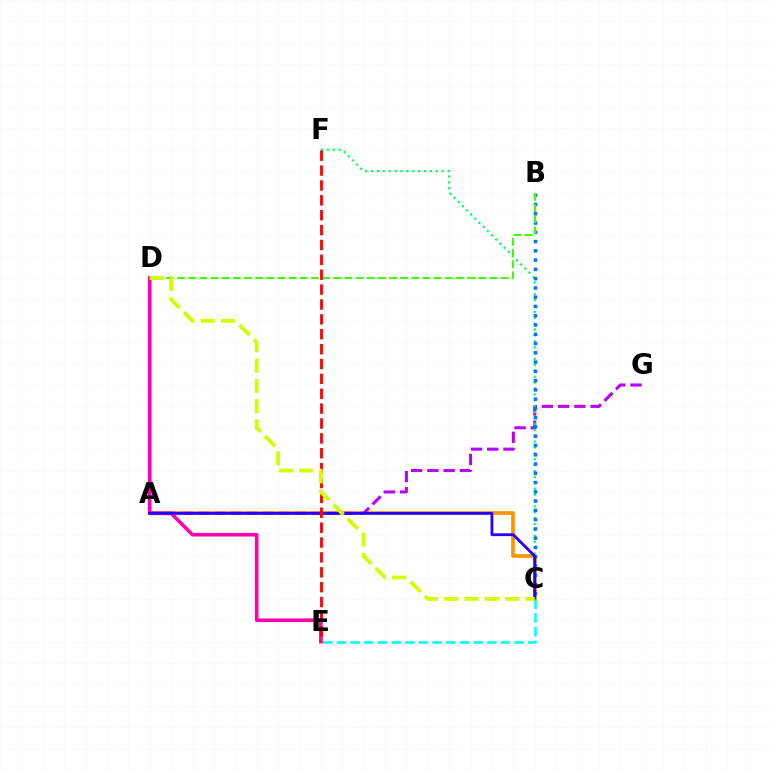{('A', 'C'): [{'color': '#ff9400', 'line_style': 'solid', 'thickness': 2.65}, {'color': '#2500ff', 'line_style': 'solid', 'thickness': 2.01}], ('A', 'G'): [{'color': '#b900ff', 'line_style': 'dashed', 'thickness': 2.21}], ('C', 'F'): [{'color': '#00ff5c', 'line_style': 'dotted', 'thickness': 1.6}], ('D', 'E'): [{'color': '#ff00ac', 'line_style': 'solid', 'thickness': 2.6}], ('B', 'C'): [{'color': '#0074ff', 'line_style': 'dotted', 'thickness': 2.52}], ('C', 'E'): [{'color': '#00fff6', 'line_style': 'dashed', 'thickness': 1.86}], ('B', 'D'): [{'color': '#3dff00', 'line_style': 'dashed', 'thickness': 1.52}], ('E', 'F'): [{'color': '#ff0000', 'line_style': 'dashed', 'thickness': 2.02}], ('C', 'D'): [{'color': '#d1ff00', 'line_style': 'dashed', 'thickness': 2.76}]}